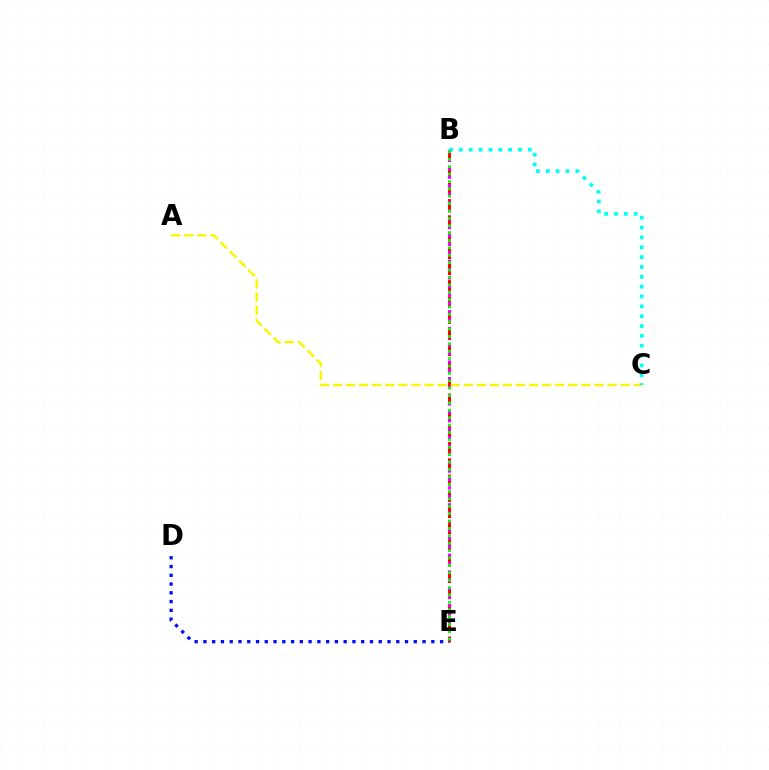{('B', 'E'): [{'color': '#ff0000', 'line_style': 'dashed', 'thickness': 2.2}, {'color': '#ee00ff', 'line_style': 'dotted', 'thickness': 2.28}, {'color': '#08ff00', 'line_style': 'dotted', 'thickness': 2.01}], ('A', 'C'): [{'color': '#fcf500', 'line_style': 'dashed', 'thickness': 1.78}], ('B', 'C'): [{'color': '#00fff6', 'line_style': 'dotted', 'thickness': 2.68}], ('D', 'E'): [{'color': '#0010ff', 'line_style': 'dotted', 'thickness': 2.38}]}